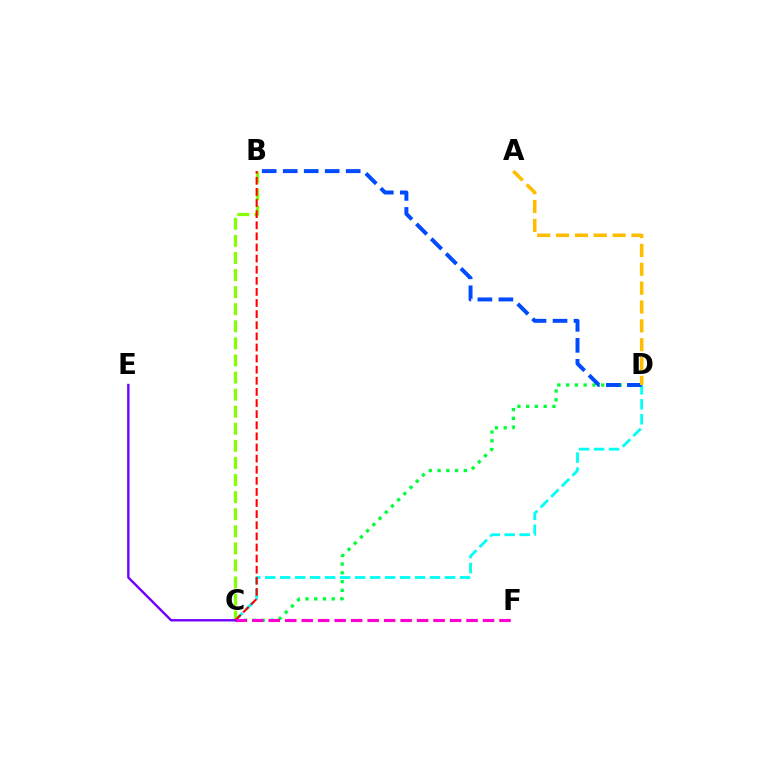{('C', 'D'): [{'color': '#00ff39', 'line_style': 'dotted', 'thickness': 2.38}, {'color': '#00fff6', 'line_style': 'dashed', 'thickness': 2.04}], ('B', 'D'): [{'color': '#004bff', 'line_style': 'dashed', 'thickness': 2.85}], ('B', 'C'): [{'color': '#84ff00', 'line_style': 'dashed', 'thickness': 2.32}, {'color': '#ff0000', 'line_style': 'dashed', 'thickness': 1.51}], ('A', 'D'): [{'color': '#ffbd00', 'line_style': 'dashed', 'thickness': 2.56}], ('C', 'F'): [{'color': '#ff00cf', 'line_style': 'dashed', 'thickness': 2.24}], ('C', 'E'): [{'color': '#7200ff', 'line_style': 'solid', 'thickness': 1.72}]}